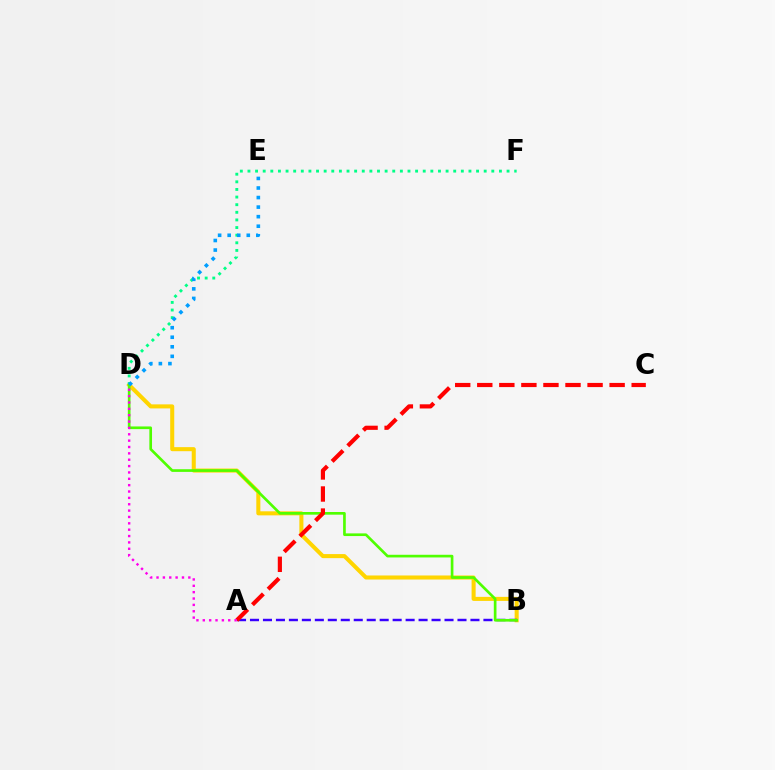{('B', 'D'): [{'color': '#ffd500', 'line_style': 'solid', 'thickness': 2.92}, {'color': '#4fff00', 'line_style': 'solid', 'thickness': 1.92}], ('A', 'B'): [{'color': '#3700ff', 'line_style': 'dashed', 'thickness': 1.76}], ('D', 'F'): [{'color': '#00ff86', 'line_style': 'dotted', 'thickness': 2.07}], ('A', 'C'): [{'color': '#ff0000', 'line_style': 'dashed', 'thickness': 3.0}], ('A', 'D'): [{'color': '#ff00ed', 'line_style': 'dotted', 'thickness': 1.73}], ('D', 'E'): [{'color': '#009eff', 'line_style': 'dotted', 'thickness': 2.6}]}